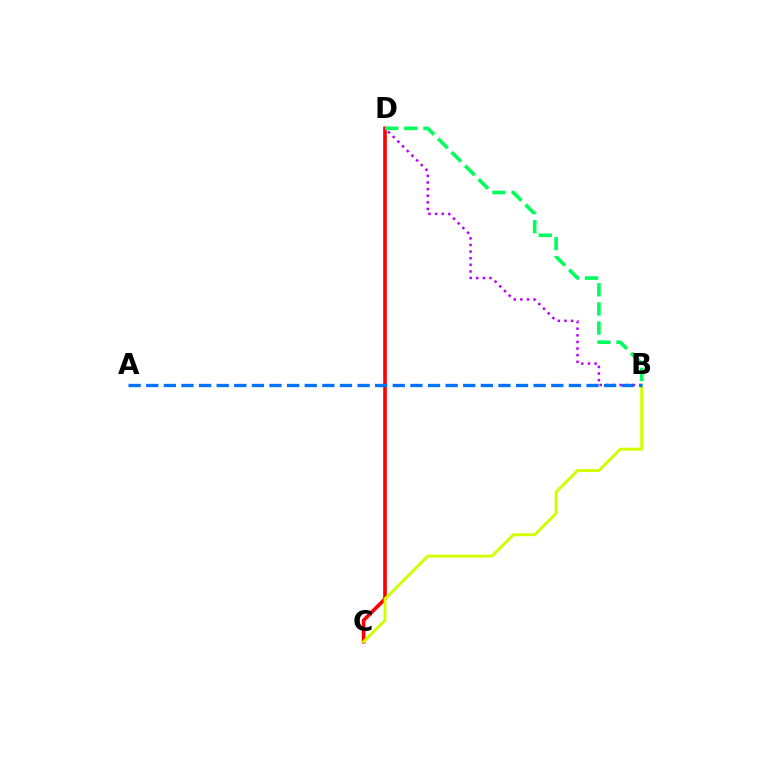{('C', 'D'): [{'color': '#ff0000', 'line_style': 'solid', 'thickness': 2.62}], ('B', 'D'): [{'color': '#b900ff', 'line_style': 'dotted', 'thickness': 1.8}, {'color': '#00ff5c', 'line_style': 'dashed', 'thickness': 2.6}], ('B', 'C'): [{'color': '#d1ff00', 'line_style': 'solid', 'thickness': 2.1}], ('A', 'B'): [{'color': '#0074ff', 'line_style': 'dashed', 'thickness': 2.39}]}